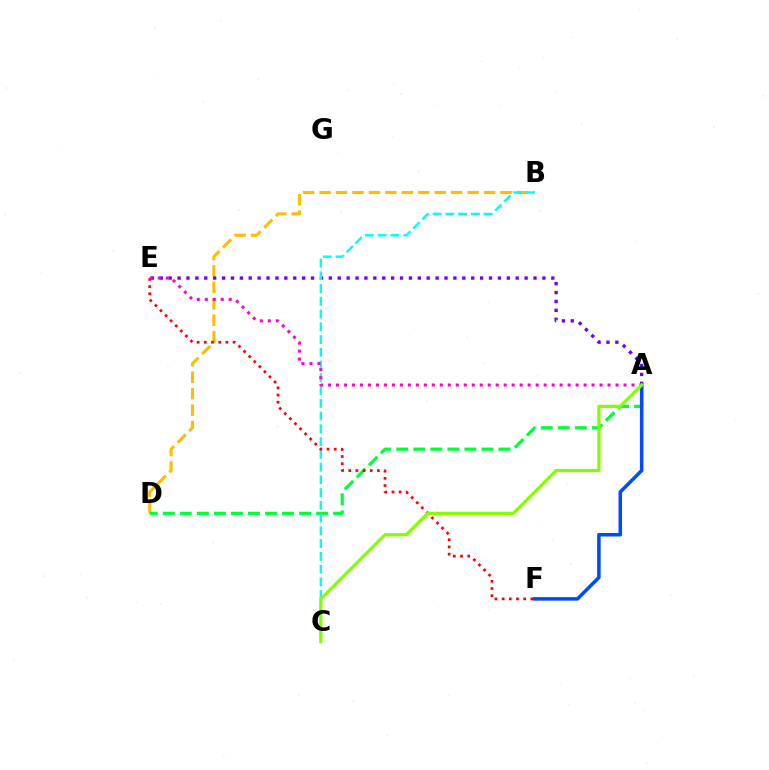{('B', 'D'): [{'color': '#ffbd00', 'line_style': 'dashed', 'thickness': 2.24}], ('A', 'D'): [{'color': '#00ff39', 'line_style': 'dashed', 'thickness': 2.31}], ('A', 'E'): [{'color': '#7200ff', 'line_style': 'dotted', 'thickness': 2.42}, {'color': '#ff00cf', 'line_style': 'dotted', 'thickness': 2.17}], ('B', 'C'): [{'color': '#00fff6', 'line_style': 'dashed', 'thickness': 1.73}], ('E', 'F'): [{'color': '#ff0000', 'line_style': 'dotted', 'thickness': 1.95}], ('A', 'F'): [{'color': '#004bff', 'line_style': 'solid', 'thickness': 2.54}], ('A', 'C'): [{'color': '#84ff00', 'line_style': 'solid', 'thickness': 2.32}]}